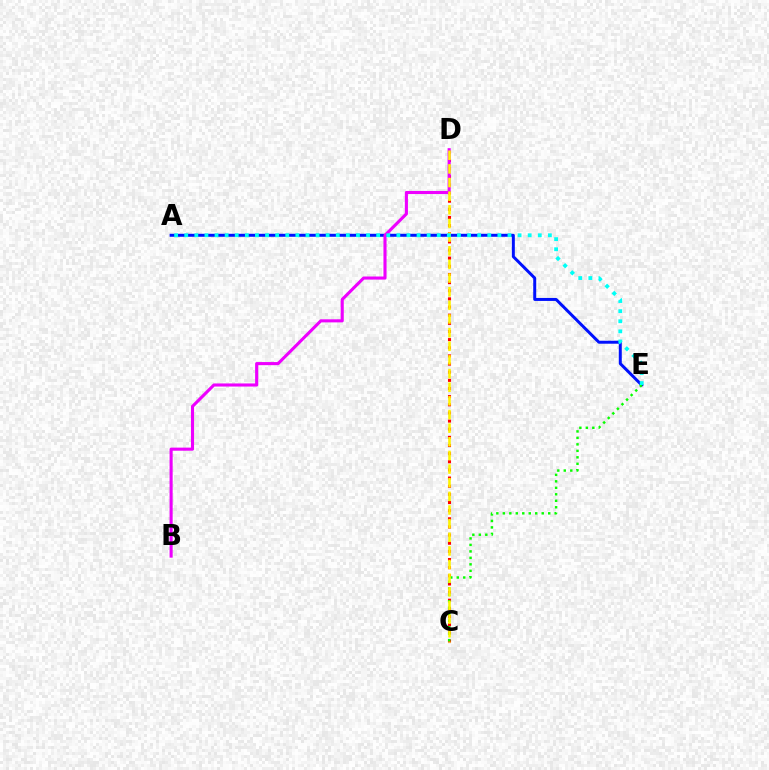{('C', 'D'): [{'color': '#ff0000', 'line_style': 'dotted', 'thickness': 2.21}, {'color': '#fcf500', 'line_style': 'dashed', 'thickness': 1.85}], ('A', 'E'): [{'color': '#0010ff', 'line_style': 'solid', 'thickness': 2.15}, {'color': '#00fff6', 'line_style': 'dotted', 'thickness': 2.74}], ('C', 'E'): [{'color': '#08ff00', 'line_style': 'dotted', 'thickness': 1.76}], ('B', 'D'): [{'color': '#ee00ff', 'line_style': 'solid', 'thickness': 2.23}]}